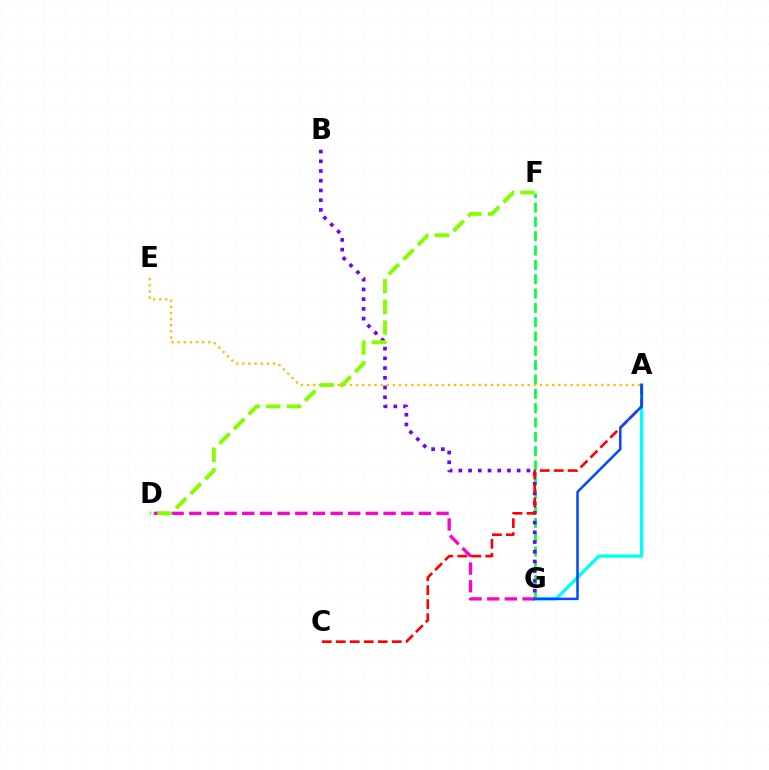{('A', 'G'): [{'color': '#00fff6', 'line_style': 'solid', 'thickness': 2.36}, {'color': '#004bff', 'line_style': 'solid', 'thickness': 1.81}], ('F', 'G'): [{'color': '#00ff39', 'line_style': 'dashed', 'thickness': 1.95}], ('D', 'G'): [{'color': '#ff00cf', 'line_style': 'dashed', 'thickness': 2.4}], ('A', 'E'): [{'color': '#ffbd00', 'line_style': 'dotted', 'thickness': 1.67}], ('B', 'G'): [{'color': '#7200ff', 'line_style': 'dotted', 'thickness': 2.64}], ('A', 'C'): [{'color': '#ff0000', 'line_style': 'dashed', 'thickness': 1.9}], ('D', 'F'): [{'color': '#84ff00', 'line_style': 'dashed', 'thickness': 2.81}]}